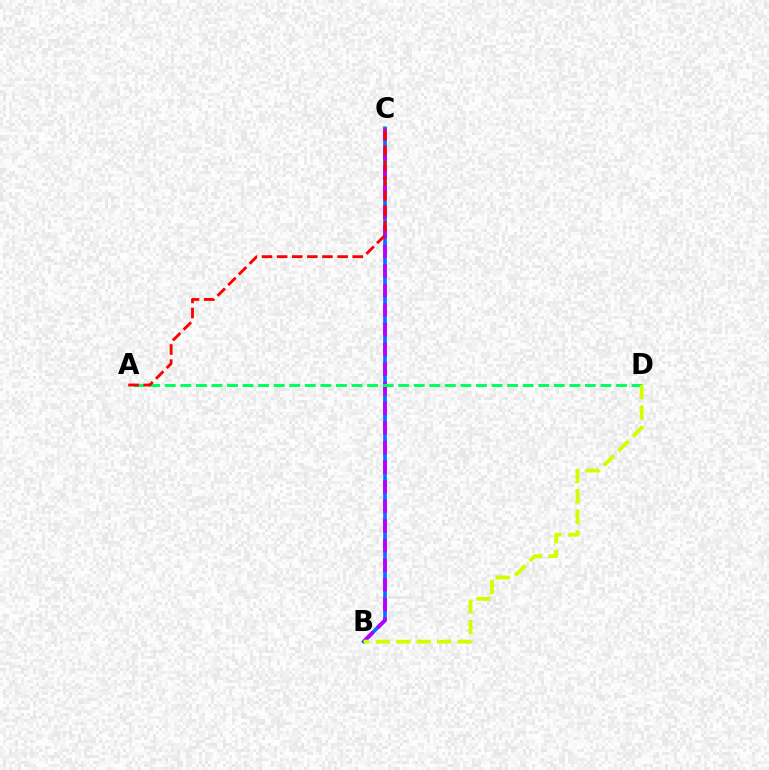{('B', 'C'): [{'color': '#0074ff', 'line_style': 'solid', 'thickness': 2.64}, {'color': '#b900ff', 'line_style': 'dashed', 'thickness': 2.67}], ('A', 'D'): [{'color': '#00ff5c', 'line_style': 'dashed', 'thickness': 2.11}], ('B', 'D'): [{'color': '#d1ff00', 'line_style': 'dashed', 'thickness': 2.78}], ('A', 'C'): [{'color': '#ff0000', 'line_style': 'dashed', 'thickness': 2.05}]}